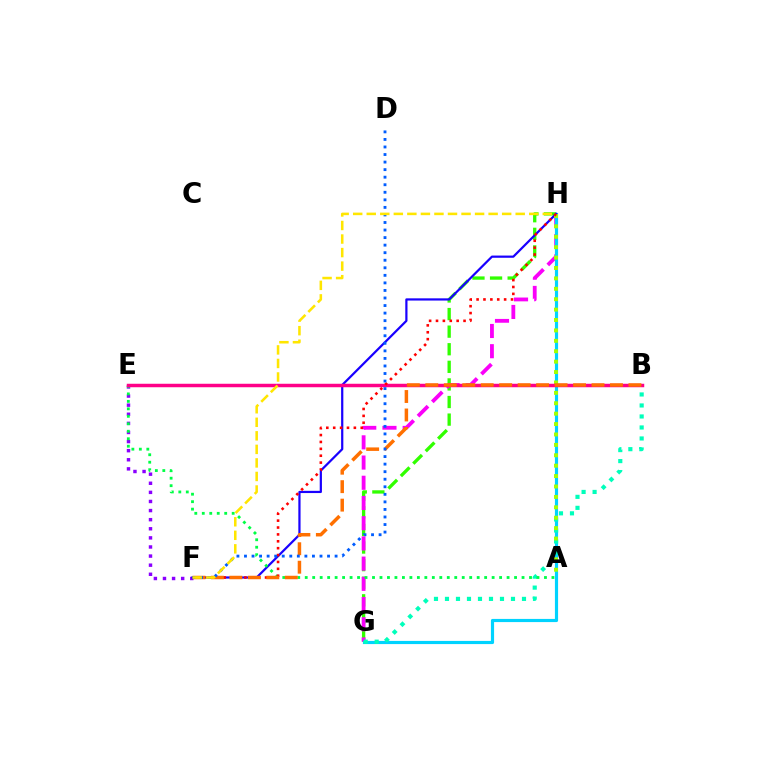{('G', 'H'): [{'color': '#31ff00', 'line_style': 'dashed', 'thickness': 2.39}, {'color': '#fa00f9', 'line_style': 'dashed', 'thickness': 2.75}, {'color': '#00d3ff', 'line_style': 'solid', 'thickness': 2.28}], ('E', 'F'): [{'color': '#8a00ff', 'line_style': 'dotted', 'thickness': 2.47}], ('B', 'G'): [{'color': '#00ffbb', 'line_style': 'dotted', 'thickness': 2.99}], ('F', 'H'): [{'color': '#1900ff', 'line_style': 'solid', 'thickness': 1.6}, {'color': '#ff0000', 'line_style': 'dotted', 'thickness': 1.87}, {'color': '#ffe600', 'line_style': 'dashed', 'thickness': 1.84}], ('A', 'H'): [{'color': '#a2ff00', 'line_style': 'dotted', 'thickness': 2.83}], ('A', 'E'): [{'color': '#00ff45', 'line_style': 'dotted', 'thickness': 2.03}], ('B', 'E'): [{'color': '#ff0088', 'line_style': 'solid', 'thickness': 2.5}], ('B', 'F'): [{'color': '#ff7000', 'line_style': 'dashed', 'thickness': 2.51}], ('D', 'F'): [{'color': '#005dff', 'line_style': 'dotted', 'thickness': 2.05}]}